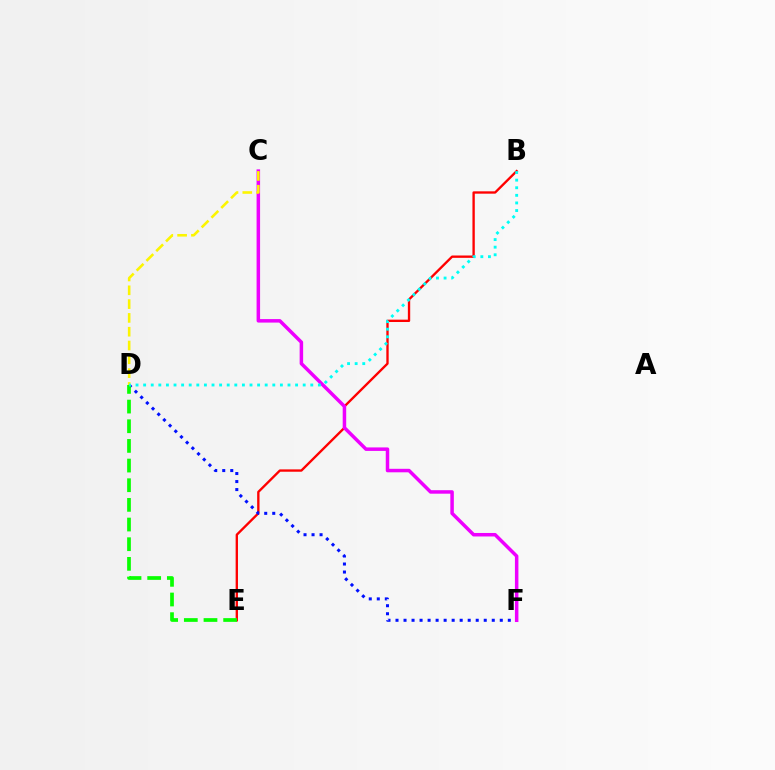{('B', 'E'): [{'color': '#ff0000', 'line_style': 'solid', 'thickness': 1.69}], ('D', 'F'): [{'color': '#0010ff', 'line_style': 'dotted', 'thickness': 2.18}], ('C', 'F'): [{'color': '#ee00ff', 'line_style': 'solid', 'thickness': 2.52}], ('D', 'E'): [{'color': '#08ff00', 'line_style': 'dashed', 'thickness': 2.67}], ('C', 'D'): [{'color': '#fcf500', 'line_style': 'dashed', 'thickness': 1.88}], ('B', 'D'): [{'color': '#00fff6', 'line_style': 'dotted', 'thickness': 2.06}]}